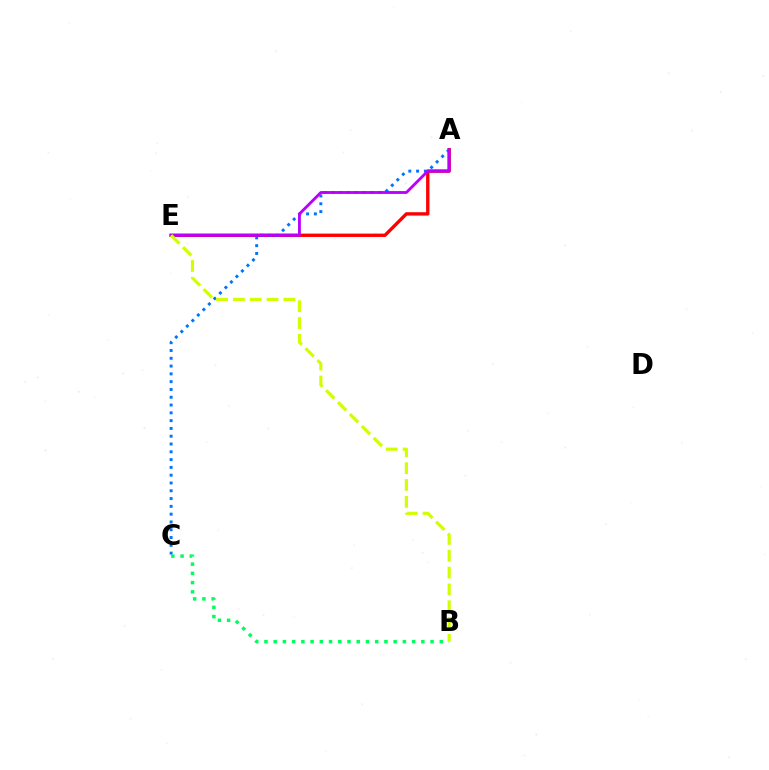{('A', 'E'): [{'color': '#ff0000', 'line_style': 'solid', 'thickness': 2.42}, {'color': '#b900ff', 'line_style': 'solid', 'thickness': 2.05}], ('A', 'C'): [{'color': '#0074ff', 'line_style': 'dotted', 'thickness': 2.12}], ('B', 'C'): [{'color': '#00ff5c', 'line_style': 'dotted', 'thickness': 2.51}], ('B', 'E'): [{'color': '#d1ff00', 'line_style': 'dashed', 'thickness': 2.29}]}